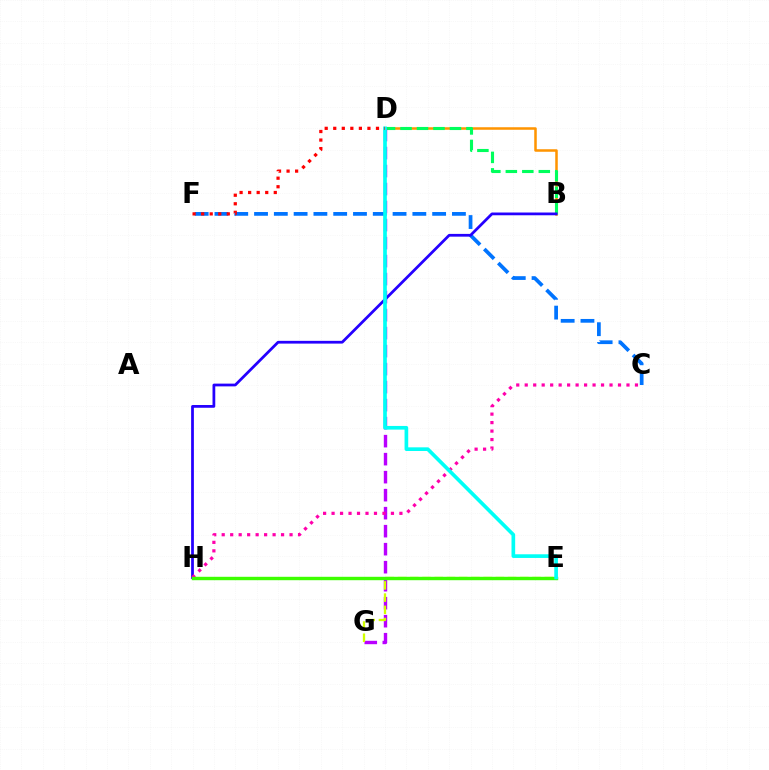{('C', 'F'): [{'color': '#0074ff', 'line_style': 'dashed', 'thickness': 2.69}], ('B', 'D'): [{'color': '#ff9400', 'line_style': 'solid', 'thickness': 1.82}, {'color': '#00ff5c', 'line_style': 'dashed', 'thickness': 2.24}], ('D', 'G'): [{'color': '#b900ff', 'line_style': 'dashed', 'thickness': 2.45}], ('E', 'G'): [{'color': '#d1ff00', 'line_style': 'dashed', 'thickness': 1.66}], ('B', 'H'): [{'color': '#2500ff', 'line_style': 'solid', 'thickness': 1.99}], ('C', 'H'): [{'color': '#ff00ac', 'line_style': 'dotted', 'thickness': 2.3}], ('E', 'H'): [{'color': '#3dff00', 'line_style': 'solid', 'thickness': 2.45}], ('D', 'E'): [{'color': '#00fff6', 'line_style': 'solid', 'thickness': 2.64}], ('D', 'F'): [{'color': '#ff0000', 'line_style': 'dotted', 'thickness': 2.32}]}